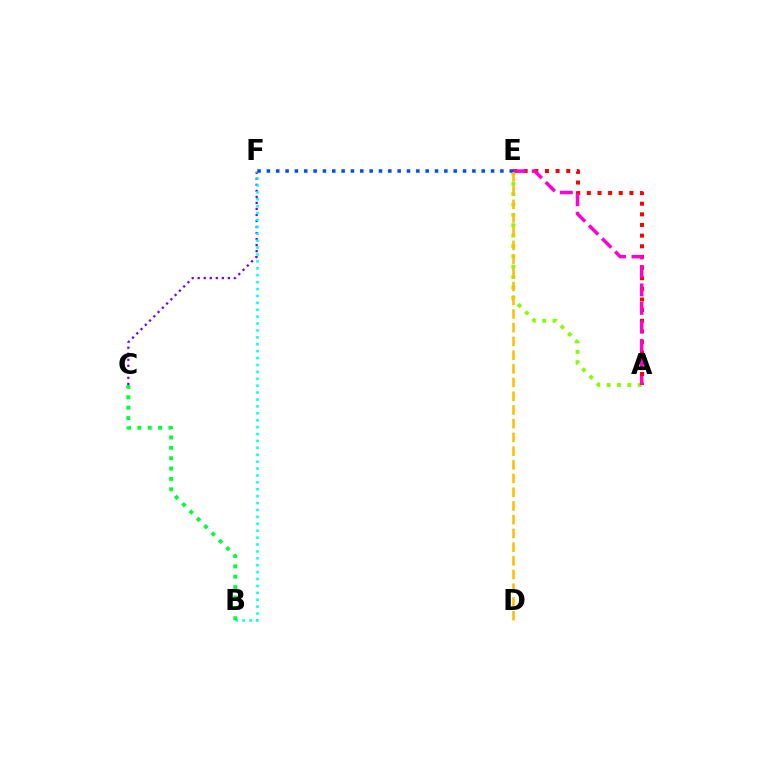{('C', 'F'): [{'color': '#7200ff', 'line_style': 'dotted', 'thickness': 1.64}], ('A', 'E'): [{'color': '#84ff00', 'line_style': 'dotted', 'thickness': 2.81}, {'color': '#ff0000', 'line_style': 'dotted', 'thickness': 2.89}, {'color': '#ff00cf', 'line_style': 'dashed', 'thickness': 2.51}], ('B', 'F'): [{'color': '#00fff6', 'line_style': 'dotted', 'thickness': 1.88}], ('E', 'F'): [{'color': '#004bff', 'line_style': 'dotted', 'thickness': 2.54}], ('D', 'E'): [{'color': '#ffbd00', 'line_style': 'dashed', 'thickness': 1.86}], ('B', 'C'): [{'color': '#00ff39', 'line_style': 'dotted', 'thickness': 2.82}]}